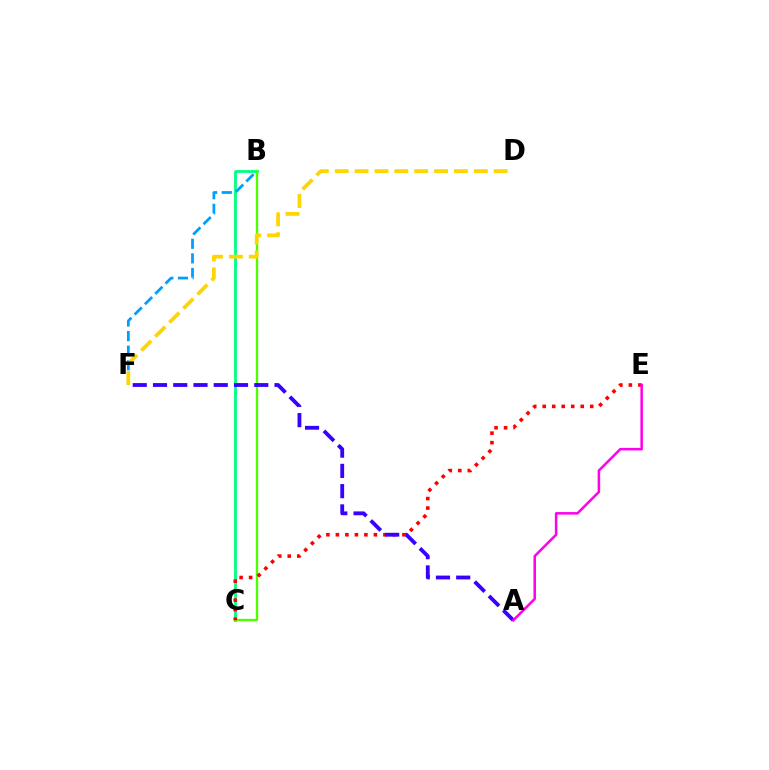{('B', 'C'): [{'color': '#00ff86', 'line_style': 'solid', 'thickness': 2.02}, {'color': '#4fff00', 'line_style': 'solid', 'thickness': 1.69}], ('C', 'E'): [{'color': '#ff0000', 'line_style': 'dotted', 'thickness': 2.58}], ('B', 'F'): [{'color': '#009eff', 'line_style': 'dashed', 'thickness': 1.98}], ('A', 'F'): [{'color': '#3700ff', 'line_style': 'dashed', 'thickness': 2.75}], ('D', 'F'): [{'color': '#ffd500', 'line_style': 'dashed', 'thickness': 2.7}], ('A', 'E'): [{'color': '#ff00ed', 'line_style': 'solid', 'thickness': 1.81}]}